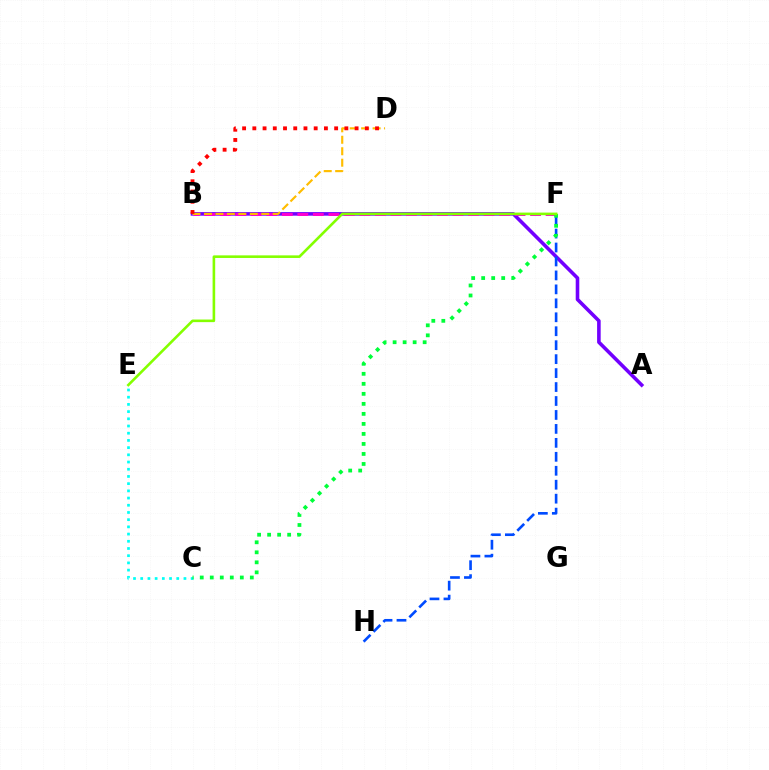{('A', 'B'): [{'color': '#7200ff', 'line_style': 'solid', 'thickness': 2.58}], ('B', 'F'): [{'color': '#ff00cf', 'line_style': 'dashed', 'thickness': 2.11}], ('F', 'H'): [{'color': '#004bff', 'line_style': 'dashed', 'thickness': 1.9}], ('C', 'E'): [{'color': '#00fff6', 'line_style': 'dotted', 'thickness': 1.96}], ('B', 'D'): [{'color': '#ffbd00', 'line_style': 'dashed', 'thickness': 1.56}, {'color': '#ff0000', 'line_style': 'dotted', 'thickness': 2.78}], ('C', 'F'): [{'color': '#00ff39', 'line_style': 'dotted', 'thickness': 2.72}], ('E', 'F'): [{'color': '#84ff00', 'line_style': 'solid', 'thickness': 1.88}]}